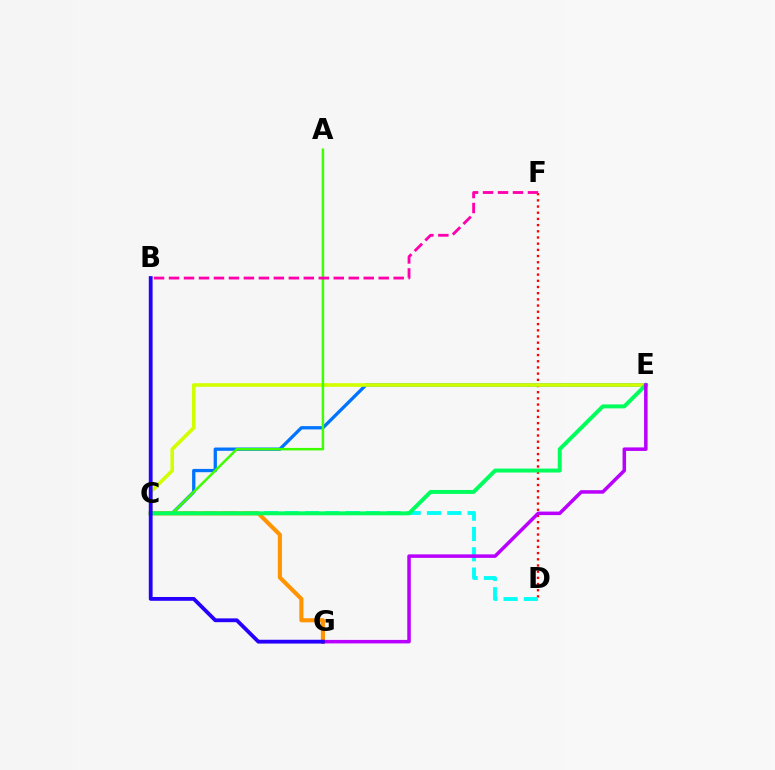{('C', 'E'): [{'color': '#0074ff', 'line_style': 'solid', 'thickness': 2.37}, {'color': '#d1ff00', 'line_style': 'solid', 'thickness': 2.6}, {'color': '#00ff5c', 'line_style': 'solid', 'thickness': 2.84}], ('D', 'F'): [{'color': '#ff0000', 'line_style': 'dotted', 'thickness': 1.68}], ('C', 'D'): [{'color': '#00fff6', 'line_style': 'dashed', 'thickness': 2.76}], ('C', 'G'): [{'color': '#ff9400', 'line_style': 'solid', 'thickness': 2.94}], ('A', 'C'): [{'color': '#3dff00', 'line_style': 'solid', 'thickness': 1.79}], ('E', 'G'): [{'color': '#b900ff', 'line_style': 'solid', 'thickness': 2.53}], ('B', 'G'): [{'color': '#2500ff', 'line_style': 'solid', 'thickness': 2.74}], ('B', 'F'): [{'color': '#ff00ac', 'line_style': 'dashed', 'thickness': 2.03}]}